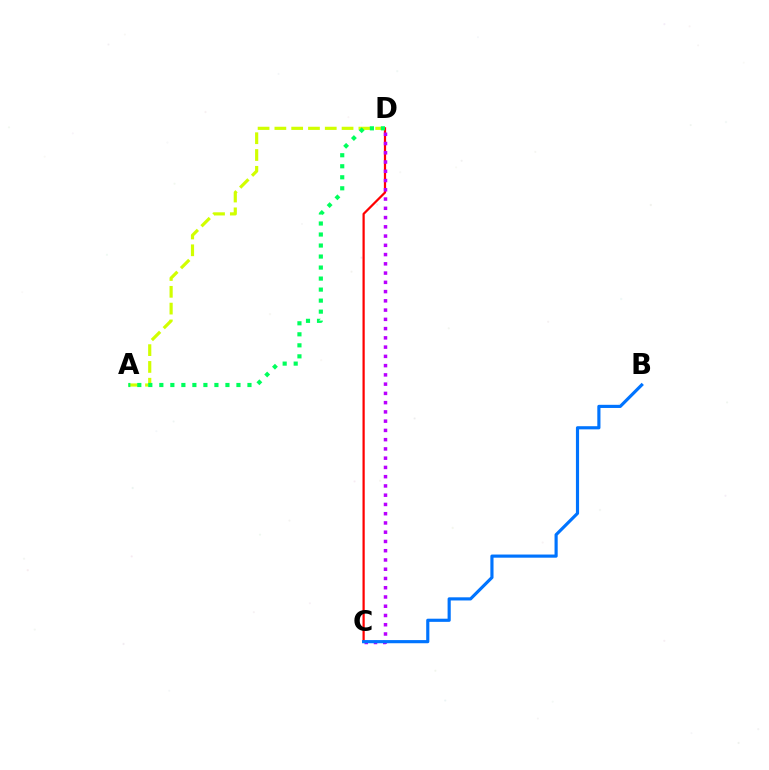{('C', 'D'): [{'color': '#ff0000', 'line_style': 'solid', 'thickness': 1.6}, {'color': '#b900ff', 'line_style': 'dotted', 'thickness': 2.51}], ('B', 'C'): [{'color': '#0074ff', 'line_style': 'solid', 'thickness': 2.27}], ('A', 'D'): [{'color': '#d1ff00', 'line_style': 'dashed', 'thickness': 2.28}, {'color': '#00ff5c', 'line_style': 'dotted', 'thickness': 2.99}]}